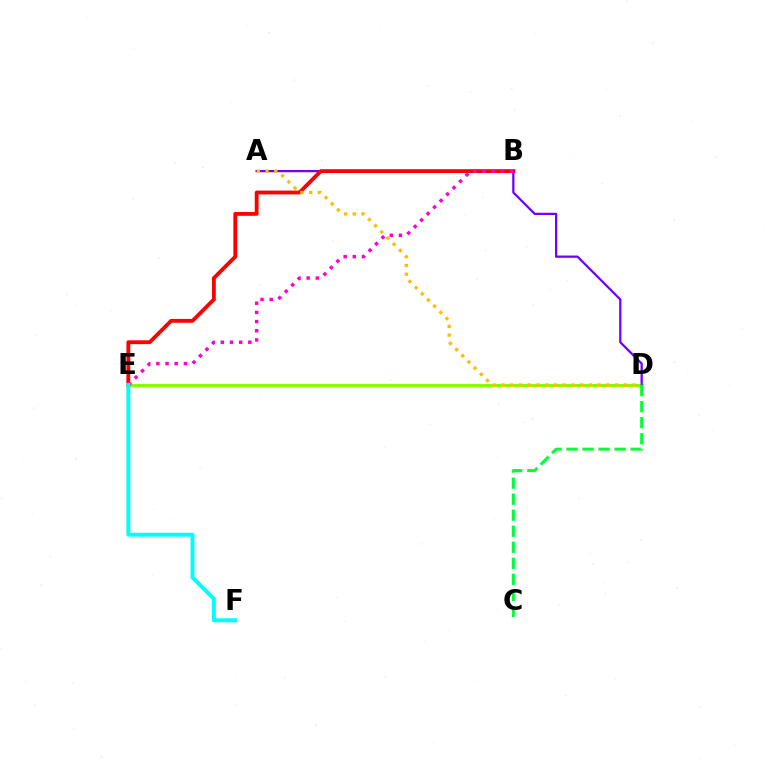{('D', 'E'): [{'color': '#004bff', 'line_style': 'solid', 'thickness': 1.99}, {'color': '#84ff00', 'line_style': 'solid', 'thickness': 2.28}], ('A', 'D'): [{'color': '#7200ff', 'line_style': 'solid', 'thickness': 1.62}, {'color': '#ffbd00', 'line_style': 'dotted', 'thickness': 2.37}], ('B', 'E'): [{'color': '#ff0000', 'line_style': 'solid', 'thickness': 2.76}, {'color': '#ff00cf', 'line_style': 'dotted', 'thickness': 2.49}], ('C', 'D'): [{'color': '#00ff39', 'line_style': 'dashed', 'thickness': 2.18}], ('E', 'F'): [{'color': '#00fff6', 'line_style': 'solid', 'thickness': 2.83}]}